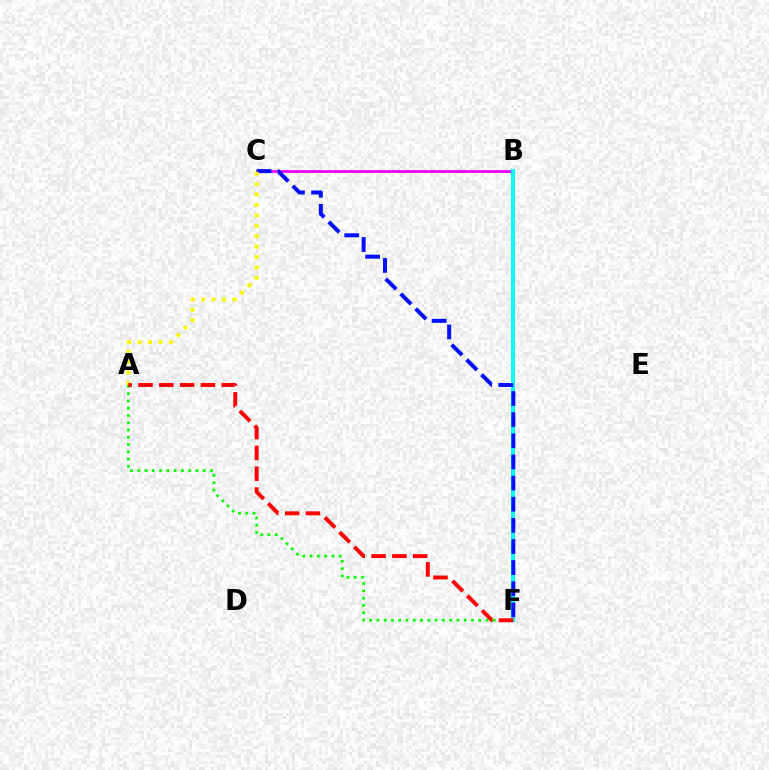{('B', 'C'): [{'color': '#ee00ff', 'line_style': 'solid', 'thickness': 1.98}], ('A', 'F'): [{'color': '#08ff00', 'line_style': 'dotted', 'thickness': 1.98}, {'color': '#ff0000', 'line_style': 'dashed', 'thickness': 2.83}], ('B', 'F'): [{'color': '#00fff6', 'line_style': 'solid', 'thickness': 2.87}], ('C', 'F'): [{'color': '#0010ff', 'line_style': 'dashed', 'thickness': 2.87}], ('A', 'C'): [{'color': '#fcf500', 'line_style': 'dotted', 'thickness': 2.83}]}